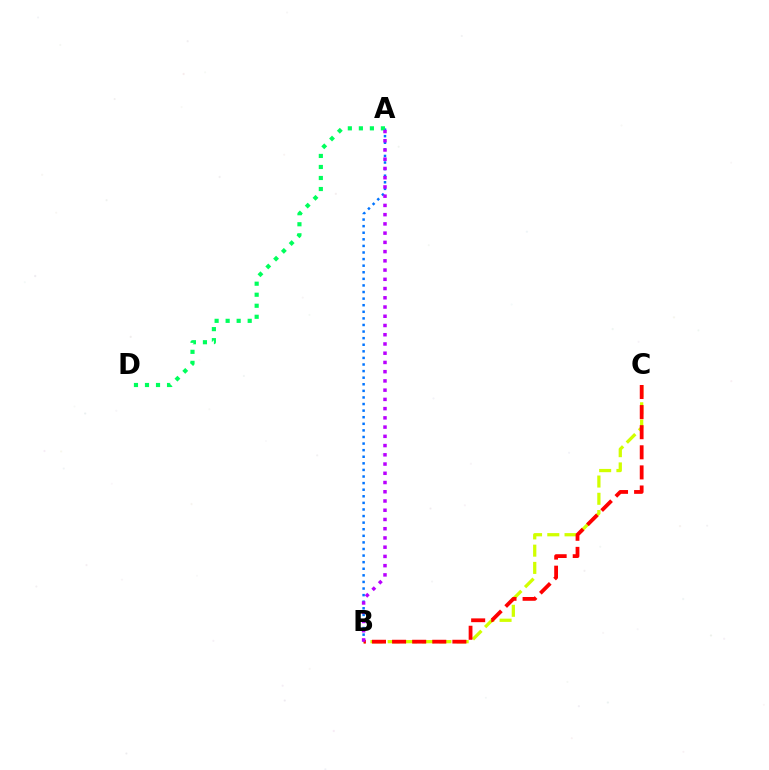{('B', 'C'): [{'color': '#d1ff00', 'line_style': 'dashed', 'thickness': 2.34}, {'color': '#ff0000', 'line_style': 'dashed', 'thickness': 2.73}], ('A', 'B'): [{'color': '#0074ff', 'line_style': 'dotted', 'thickness': 1.79}, {'color': '#b900ff', 'line_style': 'dotted', 'thickness': 2.51}], ('A', 'D'): [{'color': '#00ff5c', 'line_style': 'dotted', 'thickness': 3.0}]}